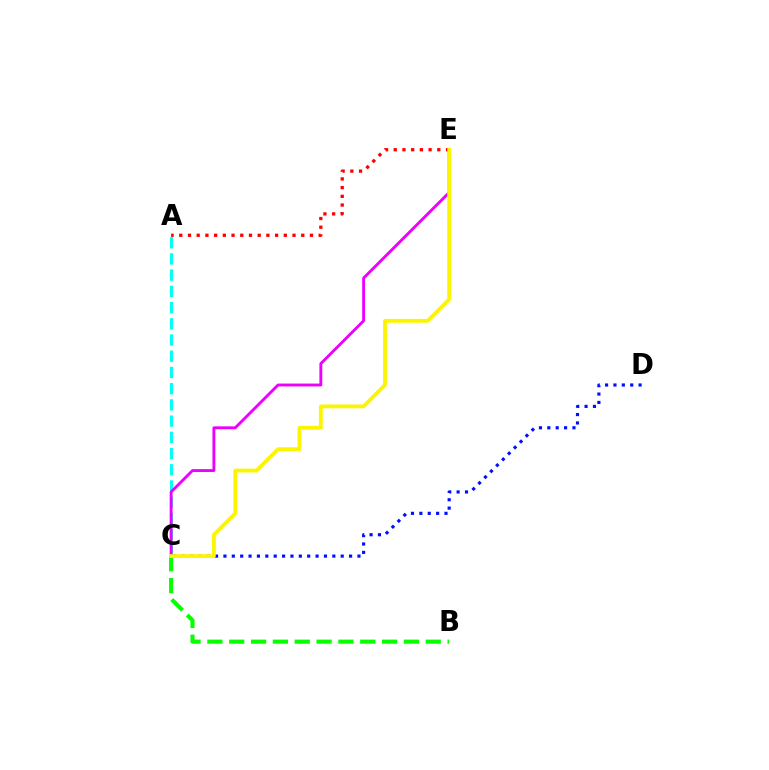{('C', 'D'): [{'color': '#0010ff', 'line_style': 'dotted', 'thickness': 2.28}], ('A', 'E'): [{'color': '#ff0000', 'line_style': 'dotted', 'thickness': 2.37}], ('A', 'C'): [{'color': '#00fff6', 'line_style': 'dashed', 'thickness': 2.2}], ('C', 'E'): [{'color': '#ee00ff', 'line_style': 'solid', 'thickness': 2.07}, {'color': '#fcf500', 'line_style': 'solid', 'thickness': 2.76}], ('B', 'C'): [{'color': '#08ff00', 'line_style': 'dashed', 'thickness': 2.97}]}